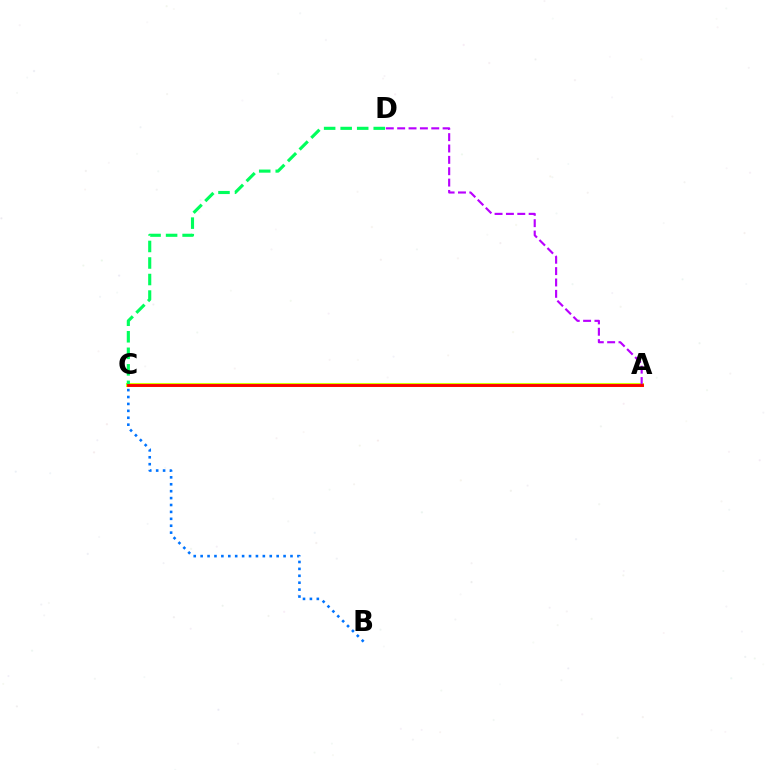{('A', 'C'): [{'color': '#d1ff00', 'line_style': 'solid', 'thickness': 2.92}, {'color': '#ff0000', 'line_style': 'solid', 'thickness': 2.07}], ('A', 'D'): [{'color': '#b900ff', 'line_style': 'dashed', 'thickness': 1.54}], ('C', 'D'): [{'color': '#00ff5c', 'line_style': 'dashed', 'thickness': 2.25}], ('B', 'C'): [{'color': '#0074ff', 'line_style': 'dotted', 'thickness': 1.88}]}